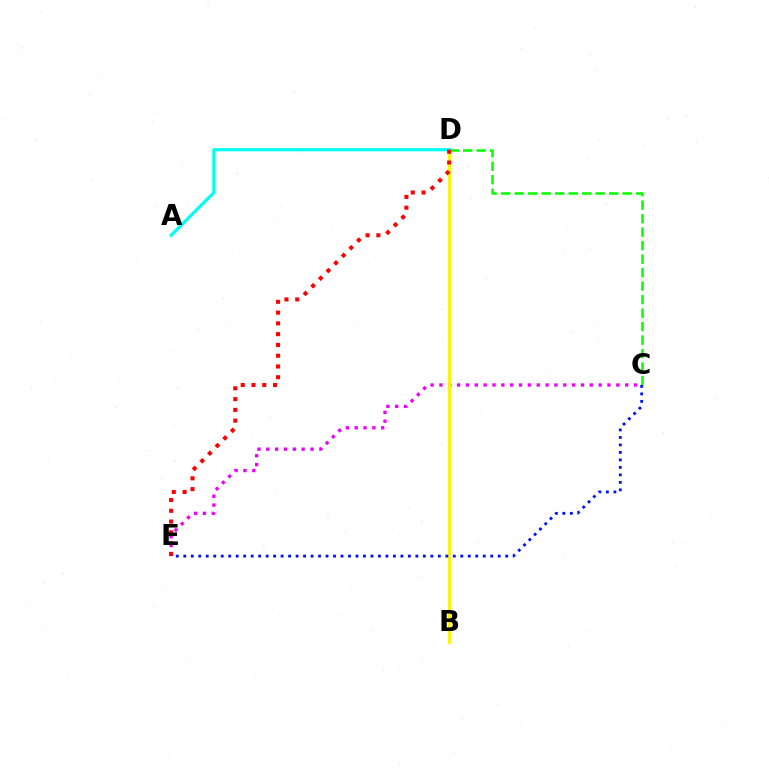{('C', 'E'): [{'color': '#ee00ff', 'line_style': 'dotted', 'thickness': 2.4}, {'color': '#0010ff', 'line_style': 'dotted', 'thickness': 2.03}], ('B', 'D'): [{'color': '#fcf500', 'line_style': 'solid', 'thickness': 2.08}], ('C', 'D'): [{'color': '#08ff00', 'line_style': 'dashed', 'thickness': 1.83}], ('A', 'D'): [{'color': '#00fff6', 'line_style': 'solid', 'thickness': 2.31}], ('D', 'E'): [{'color': '#ff0000', 'line_style': 'dotted', 'thickness': 2.93}]}